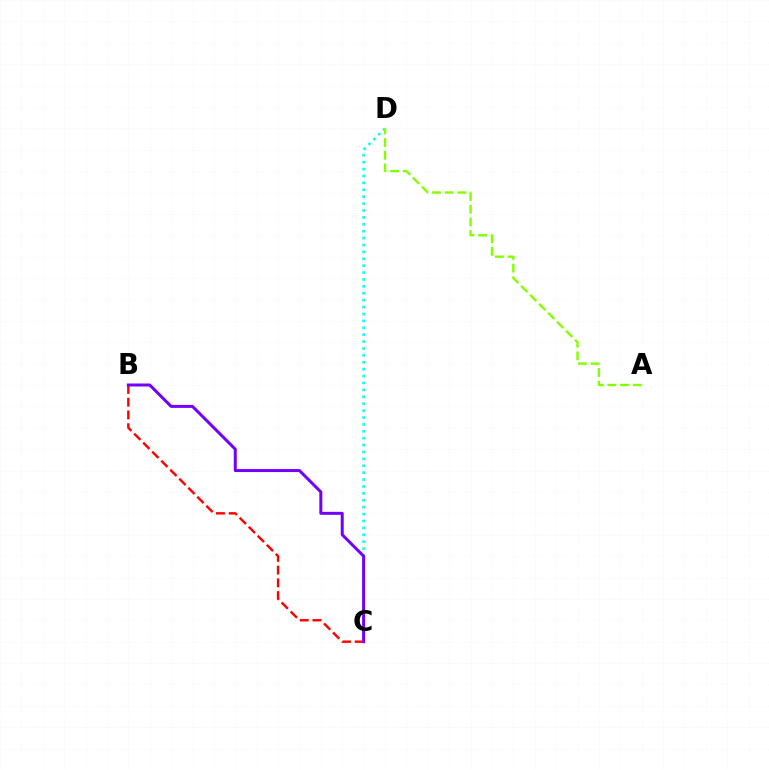{('C', 'D'): [{'color': '#00fff6', 'line_style': 'dotted', 'thickness': 1.87}], ('B', 'C'): [{'color': '#ff0000', 'line_style': 'dashed', 'thickness': 1.73}, {'color': '#7200ff', 'line_style': 'solid', 'thickness': 2.16}], ('A', 'D'): [{'color': '#84ff00', 'line_style': 'dashed', 'thickness': 1.73}]}